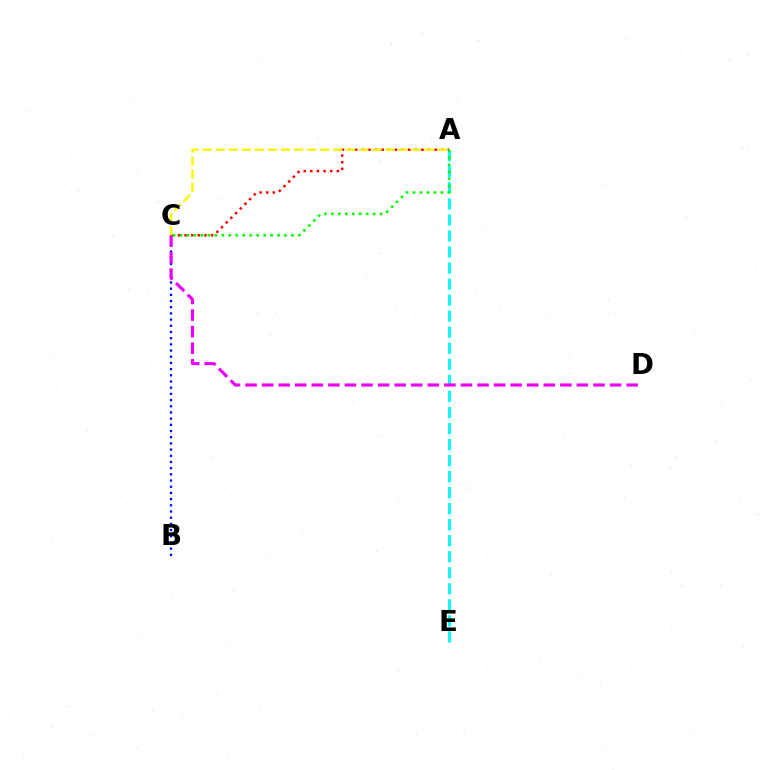{('A', 'C'): [{'color': '#ff0000', 'line_style': 'dotted', 'thickness': 1.8}, {'color': '#fcf500', 'line_style': 'dashed', 'thickness': 1.77}, {'color': '#08ff00', 'line_style': 'dotted', 'thickness': 1.89}], ('B', 'C'): [{'color': '#0010ff', 'line_style': 'dotted', 'thickness': 1.68}], ('A', 'E'): [{'color': '#00fff6', 'line_style': 'dashed', 'thickness': 2.18}], ('C', 'D'): [{'color': '#ee00ff', 'line_style': 'dashed', 'thickness': 2.25}]}